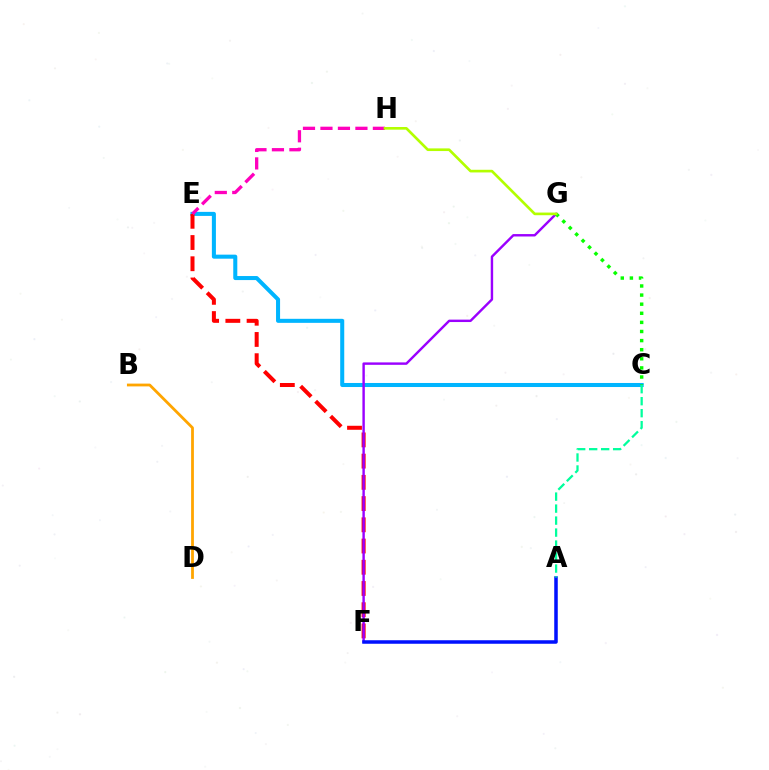{('C', 'E'): [{'color': '#00b5ff', 'line_style': 'solid', 'thickness': 2.91}], ('E', 'F'): [{'color': '#ff0000', 'line_style': 'dashed', 'thickness': 2.88}], ('E', 'H'): [{'color': '#ff00bd', 'line_style': 'dashed', 'thickness': 2.37}], ('F', 'G'): [{'color': '#9b00ff', 'line_style': 'solid', 'thickness': 1.74}], ('B', 'D'): [{'color': '#ffa500', 'line_style': 'solid', 'thickness': 2.01}], ('A', 'F'): [{'color': '#0010ff', 'line_style': 'solid', 'thickness': 2.53}], ('A', 'C'): [{'color': '#00ff9d', 'line_style': 'dashed', 'thickness': 1.63}], ('C', 'G'): [{'color': '#08ff00', 'line_style': 'dotted', 'thickness': 2.47}], ('G', 'H'): [{'color': '#b3ff00', 'line_style': 'solid', 'thickness': 1.92}]}